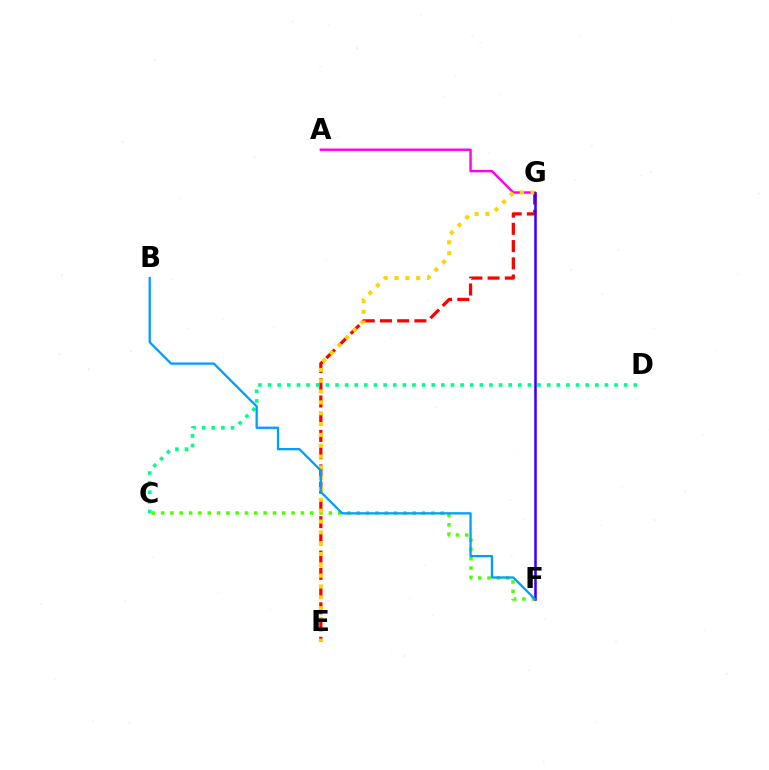{('C', 'F'): [{'color': '#4fff00', 'line_style': 'dotted', 'thickness': 2.53}], ('A', 'G'): [{'color': '#ff00ed', 'line_style': 'solid', 'thickness': 1.75}], ('E', 'G'): [{'color': '#ff0000', 'line_style': 'dashed', 'thickness': 2.34}, {'color': '#ffd500', 'line_style': 'dotted', 'thickness': 2.94}], ('C', 'D'): [{'color': '#00ff86', 'line_style': 'dotted', 'thickness': 2.61}], ('F', 'G'): [{'color': '#3700ff', 'line_style': 'solid', 'thickness': 1.84}], ('B', 'F'): [{'color': '#009eff', 'line_style': 'solid', 'thickness': 1.65}]}